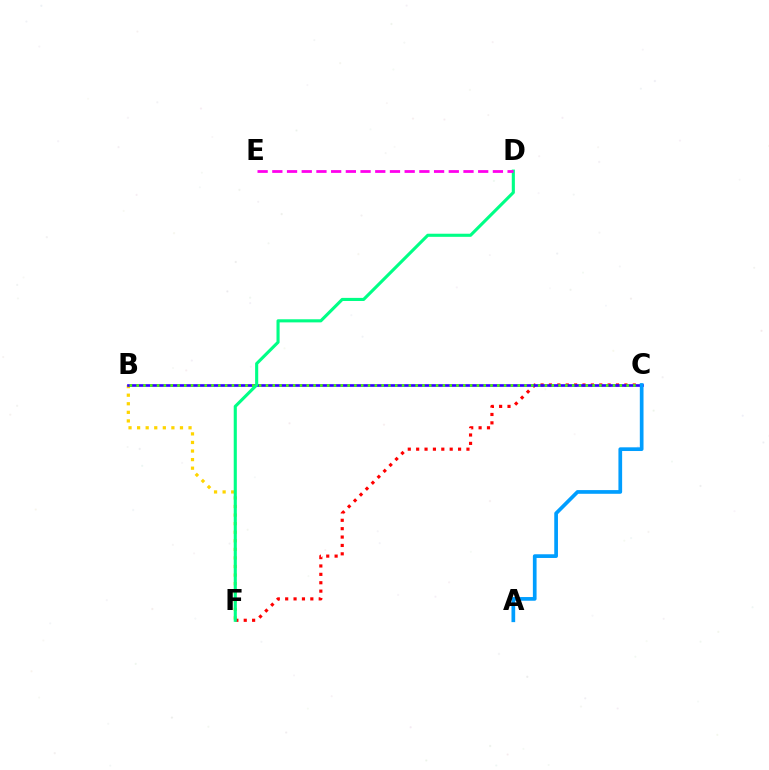{('B', 'F'): [{'color': '#ffd500', 'line_style': 'dotted', 'thickness': 2.33}], ('C', 'F'): [{'color': '#ff0000', 'line_style': 'dotted', 'thickness': 2.28}], ('B', 'C'): [{'color': '#3700ff', 'line_style': 'solid', 'thickness': 1.92}, {'color': '#4fff00', 'line_style': 'dotted', 'thickness': 1.85}], ('D', 'F'): [{'color': '#00ff86', 'line_style': 'solid', 'thickness': 2.24}], ('A', 'C'): [{'color': '#009eff', 'line_style': 'solid', 'thickness': 2.66}], ('D', 'E'): [{'color': '#ff00ed', 'line_style': 'dashed', 'thickness': 2.0}]}